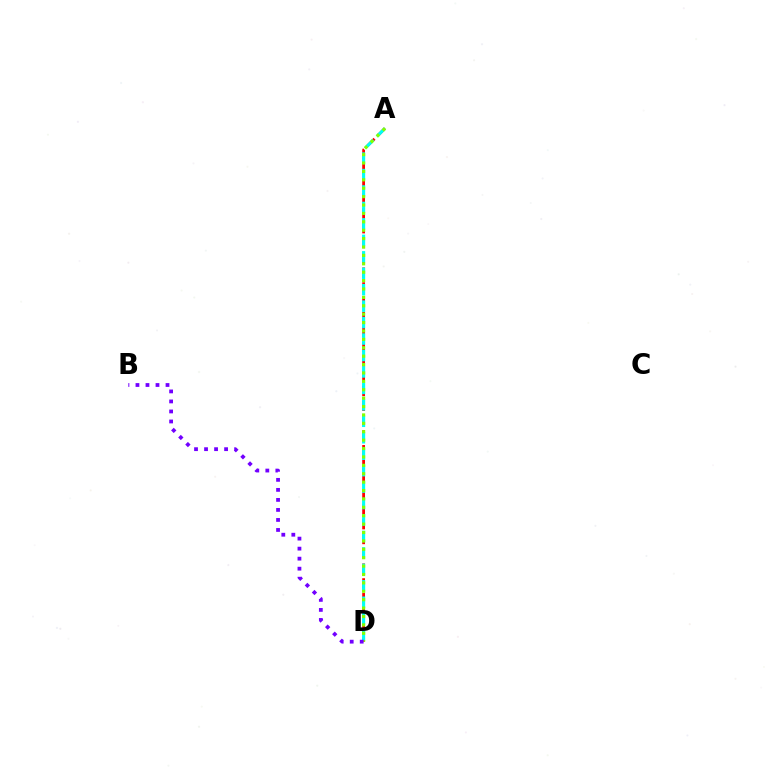{('A', 'D'): [{'color': '#ff0000', 'line_style': 'dashed', 'thickness': 2.01}, {'color': '#00fff6', 'line_style': 'dashed', 'thickness': 2.23}, {'color': '#84ff00', 'line_style': 'dotted', 'thickness': 2.28}], ('B', 'D'): [{'color': '#7200ff', 'line_style': 'dotted', 'thickness': 2.72}]}